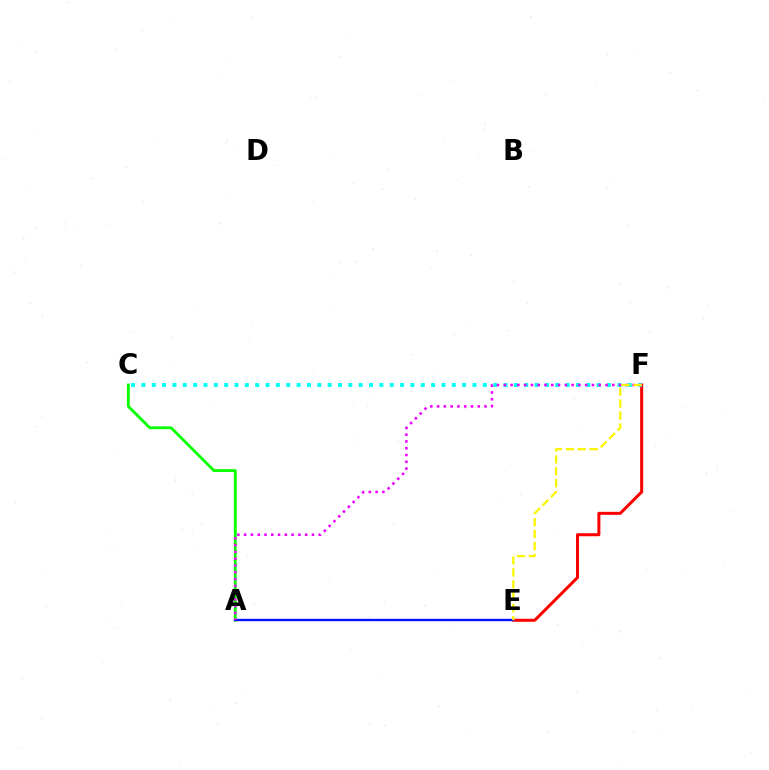{('A', 'C'): [{'color': '#08ff00', 'line_style': 'solid', 'thickness': 2.04}], ('E', 'F'): [{'color': '#ff0000', 'line_style': 'solid', 'thickness': 2.18}, {'color': '#fcf500', 'line_style': 'dashed', 'thickness': 1.62}], ('A', 'E'): [{'color': '#0010ff', 'line_style': 'solid', 'thickness': 1.69}], ('C', 'F'): [{'color': '#00fff6', 'line_style': 'dotted', 'thickness': 2.81}], ('A', 'F'): [{'color': '#ee00ff', 'line_style': 'dotted', 'thickness': 1.84}]}